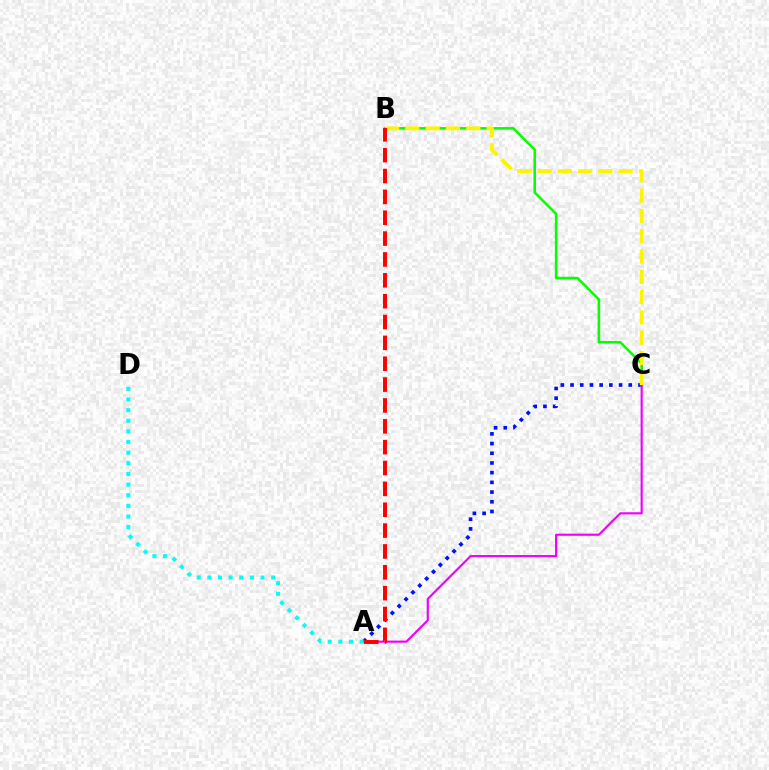{('A', 'C'): [{'color': '#0010ff', 'line_style': 'dotted', 'thickness': 2.64}, {'color': '#ee00ff', 'line_style': 'solid', 'thickness': 1.54}], ('B', 'C'): [{'color': '#08ff00', 'line_style': 'solid', 'thickness': 1.84}, {'color': '#fcf500', 'line_style': 'dashed', 'thickness': 2.76}], ('A', 'D'): [{'color': '#00fff6', 'line_style': 'dotted', 'thickness': 2.89}], ('A', 'B'): [{'color': '#ff0000', 'line_style': 'dashed', 'thickness': 2.83}]}